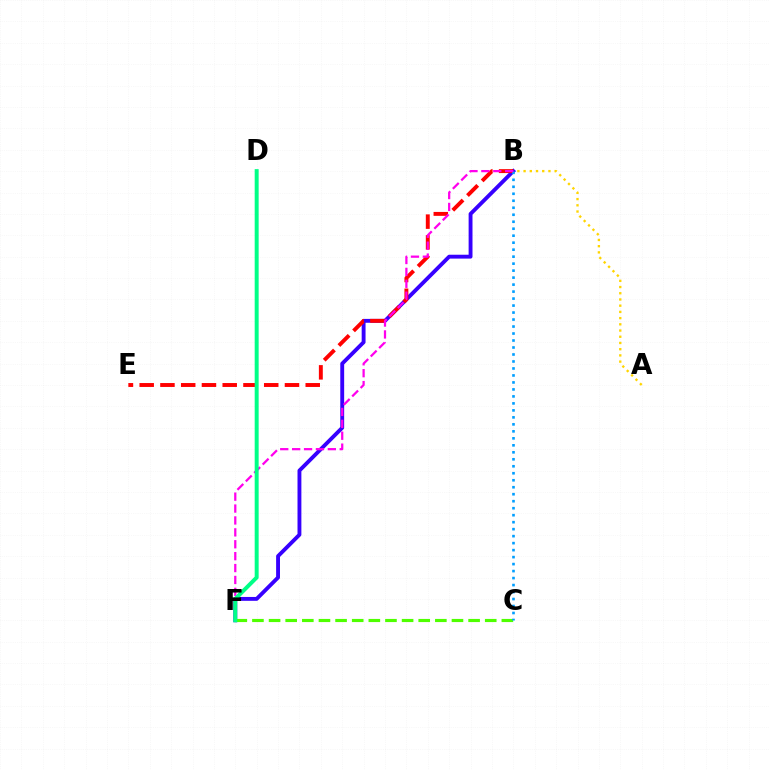{('A', 'B'): [{'color': '#ffd500', 'line_style': 'dotted', 'thickness': 1.69}], ('B', 'F'): [{'color': '#3700ff', 'line_style': 'solid', 'thickness': 2.79}, {'color': '#ff00ed', 'line_style': 'dashed', 'thickness': 1.62}], ('C', 'F'): [{'color': '#4fff00', 'line_style': 'dashed', 'thickness': 2.26}], ('B', 'E'): [{'color': '#ff0000', 'line_style': 'dashed', 'thickness': 2.82}], ('B', 'C'): [{'color': '#009eff', 'line_style': 'dotted', 'thickness': 1.9}], ('D', 'F'): [{'color': '#00ff86', 'line_style': 'solid', 'thickness': 2.85}]}